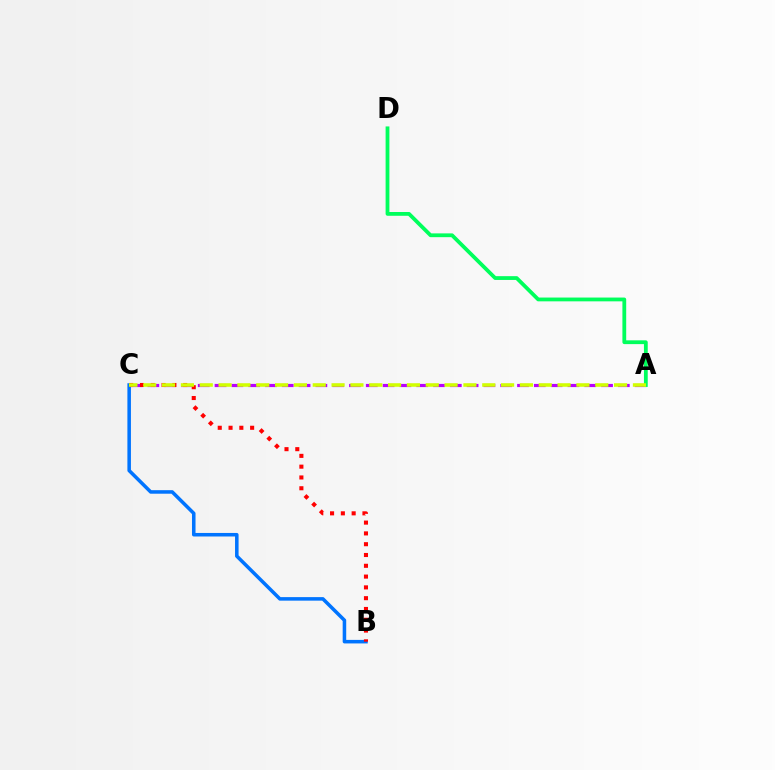{('A', 'C'): [{'color': '#b900ff', 'line_style': 'dashed', 'thickness': 2.28}, {'color': '#d1ff00', 'line_style': 'dashed', 'thickness': 2.56}], ('B', 'C'): [{'color': '#0074ff', 'line_style': 'solid', 'thickness': 2.55}, {'color': '#ff0000', 'line_style': 'dotted', 'thickness': 2.93}], ('A', 'D'): [{'color': '#00ff5c', 'line_style': 'solid', 'thickness': 2.73}]}